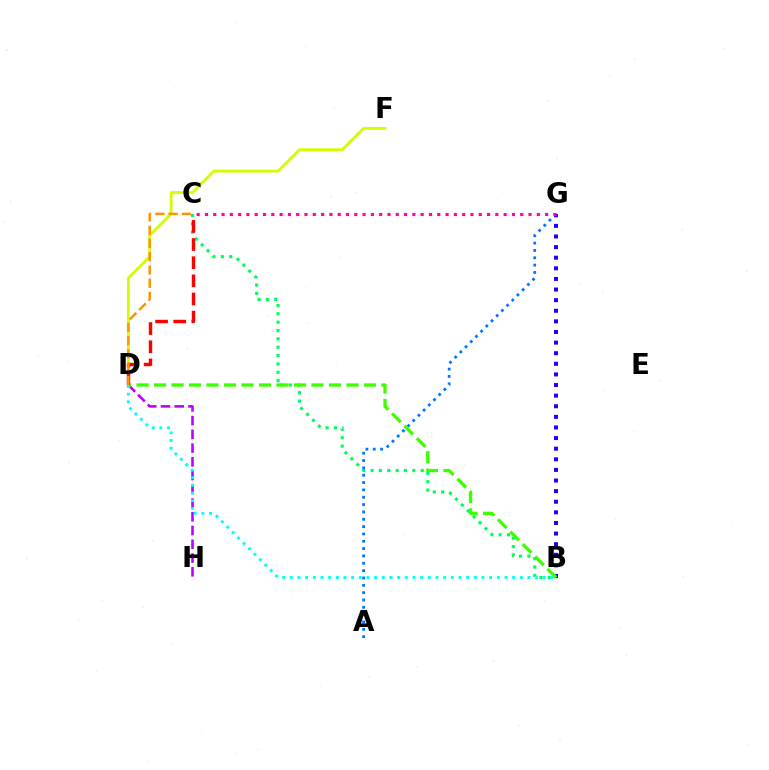{('B', 'C'): [{'color': '#00ff5c', 'line_style': 'dotted', 'thickness': 2.27}], ('A', 'G'): [{'color': '#0074ff', 'line_style': 'dotted', 'thickness': 1.99}], ('D', 'H'): [{'color': '#b900ff', 'line_style': 'dashed', 'thickness': 1.87}], ('B', 'G'): [{'color': '#2500ff', 'line_style': 'dotted', 'thickness': 2.88}], ('B', 'D'): [{'color': '#3dff00', 'line_style': 'dashed', 'thickness': 2.38}, {'color': '#00fff6', 'line_style': 'dotted', 'thickness': 2.08}], ('D', 'F'): [{'color': '#d1ff00', 'line_style': 'solid', 'thickness': 2.03}], ('C', 'D'): [{'color': '#ff0000', 'line_style': 'dashed', 'thickness': 2.47}, {'color': '#ff9400', 'line_style': 'dashed', 'thickness': 1.8}], ('C', 'G'): [{'color': '#ff00ac', 'line_style': 'dotted', 'thickness': 2.25}]}